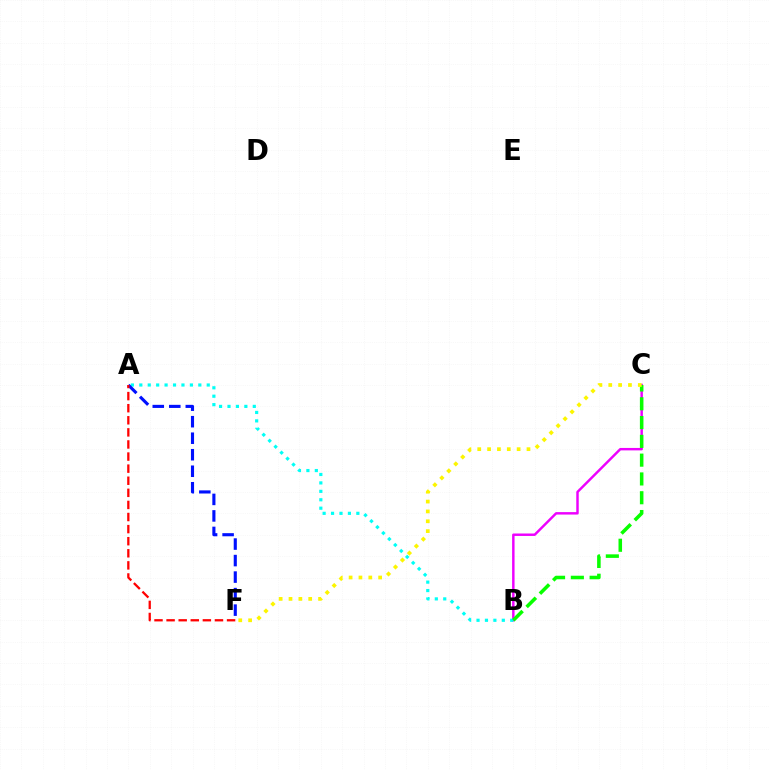{('B', 'C'): [{'color': '#ee00ff', 'line_style': 'solid', 'thickness': 1.76}, {'color': '#08ff00', 'line_style': 'dashed', 'thickness': 2.55}], ('A', 'B'): [{'color': '#00fff6', 'line_style': 'dotted', 'thickness': 2.29}], ('A', 'F'): [{'color': '#0010ff', 'line_style': 'dashed', 'thickness': 2.24}, {'color': '#ff0000', 'line_style': 'dashed', 'thickness': 1.64}], ('C', 'F'): [{'color': '#fcf500', 'line_style': 'dotted', 'thickness': 2.68}]}